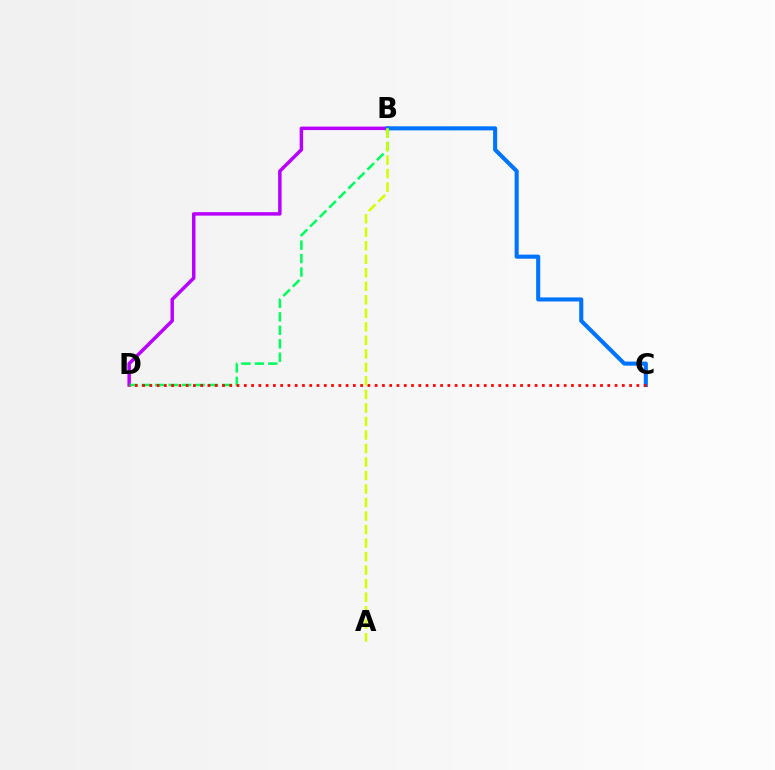{('B', 'D'): [{'color': '#b900ff', 'line_style': 'solid', 'thickness': 2.5}, {'color': '#00ff5c', 'line_style': 'dashed', 'thickness': 1.83}], ('B', 'C'): [{'color': '#0074ff', 'line_style': 'solid', 'thickness': 2.94}], ('C', 'D'): [{'color': '#ff0000', 'line_style': 'dotted', 'thickness': 1.98}], ('A', 'B'): [{'color': '#d1ff00', 'line_style': 'dashed', 'thickness': 1.84}]}